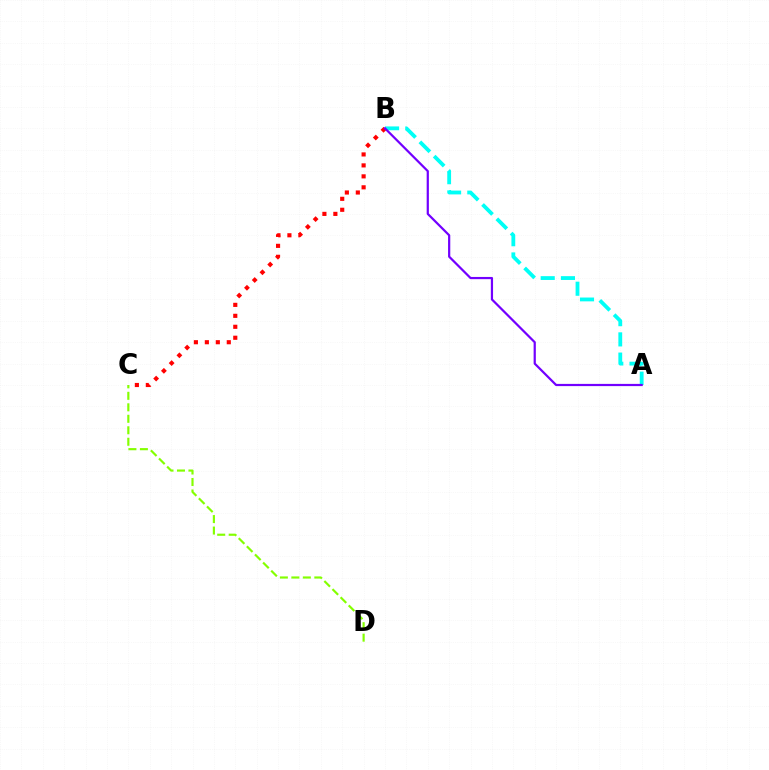{('C', 'D'): [{'color': '#84ff00', 'line_style': 'dashed', 'thickness': 1.56}], ('A', 'B'): [{'color': '#00fff6', 'line_style': 'dashed', 'thickness': 2.75}, {'color': '#7200ff', 'line_style': 'solid', 'thickness': 1.59}], ('B', 'C'): [{'color': '#ff0000', 'line_style': 'dotted', 'thickness': 2.98}]}